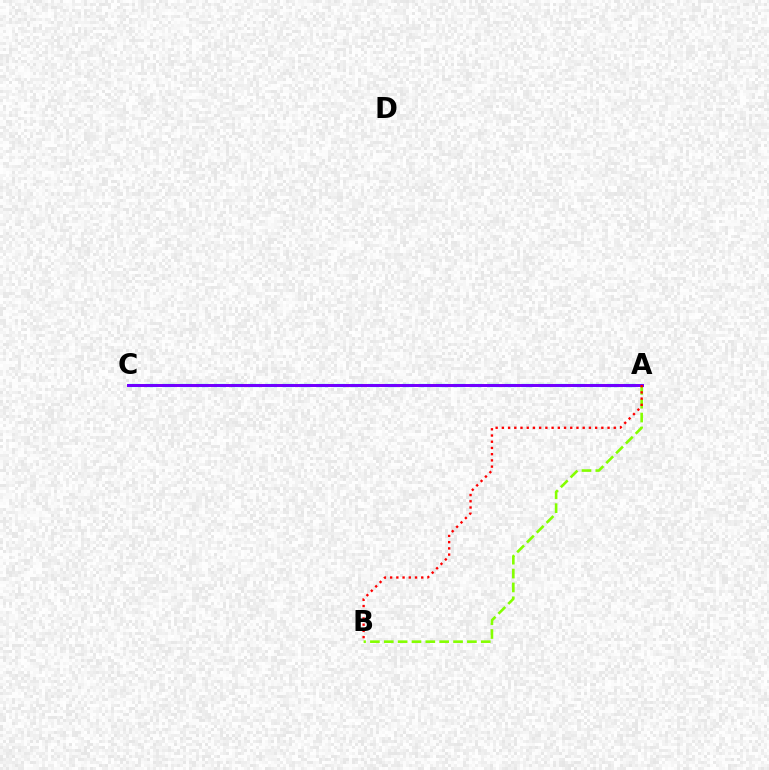{('A', 'C'): [{'color': '#00fff6', 'line_style': 'dashed', 'thickness': 2.32}, {'color': '#7200ff', 'line_style': 'solid', 'thickness': 2.14}], ('A', 'B'): [{'color': '#84ff00', 'line_style': 'dashed', 'thickness': 1.88}, {'color': '#ff0000', 'line_style': 'dotted', 'thickness': 1.69}]}